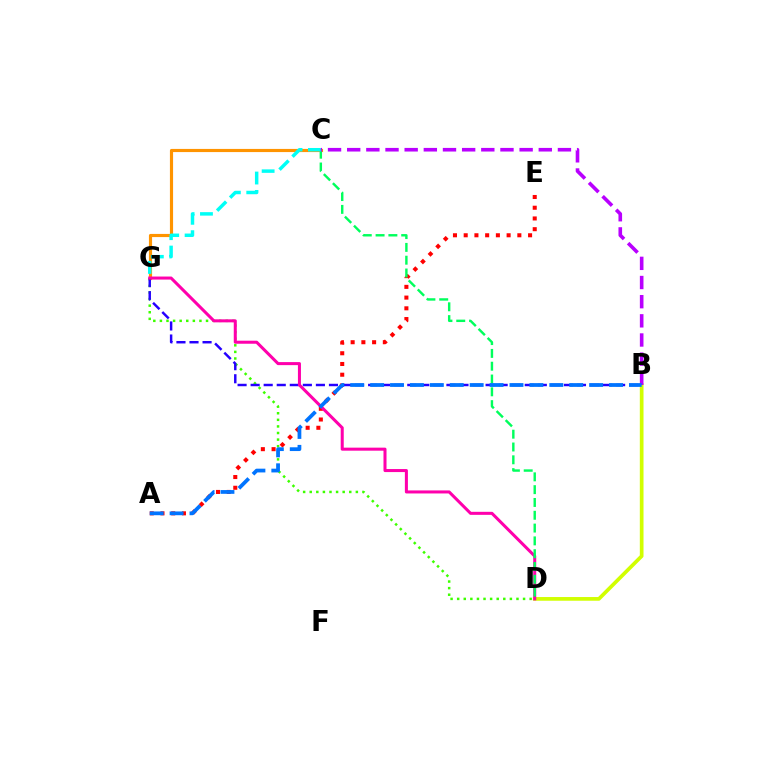{('C', 'G'): [{'color': '#ff9400', 'line_style': 'solid', 'thickness': 2.28}, {'color': '#00fff6', 'line_style': 'dashed', 'thickness': 2.5}], ('D', 'G'): [{'color': '#3dff00', 'line_style': 'dotted', 'thickness': 1.79}, {'color': '#ff00ac', 'line_style': 'solid', 'thickness': 2.19}], ('A', 'E'): [{'color': '#ff0000', 'line_style': 'dotted', 'thickness': 2.92}], ('B', 'D'): [{'color': '#d1ff00', 'line_style': 'solid', 'thickness': 2.66}], ('B', 'G'): [{'color': '#2500ff', 'line_style': 'dashed', 'thickness': 1.77}], ('C', 'D'): [{'color': '#00ff5c', 'line_style': 'dashed', 'thickness': 1.74}], ('B', 'C'): [{'color': '#b900ff', 'line_style': 'dashed', 'thickness': 2.6}], ('A', 'B'): [{'color': '#0074ff', 'line_style': 'dashed', 'thickness': 2.7}]}